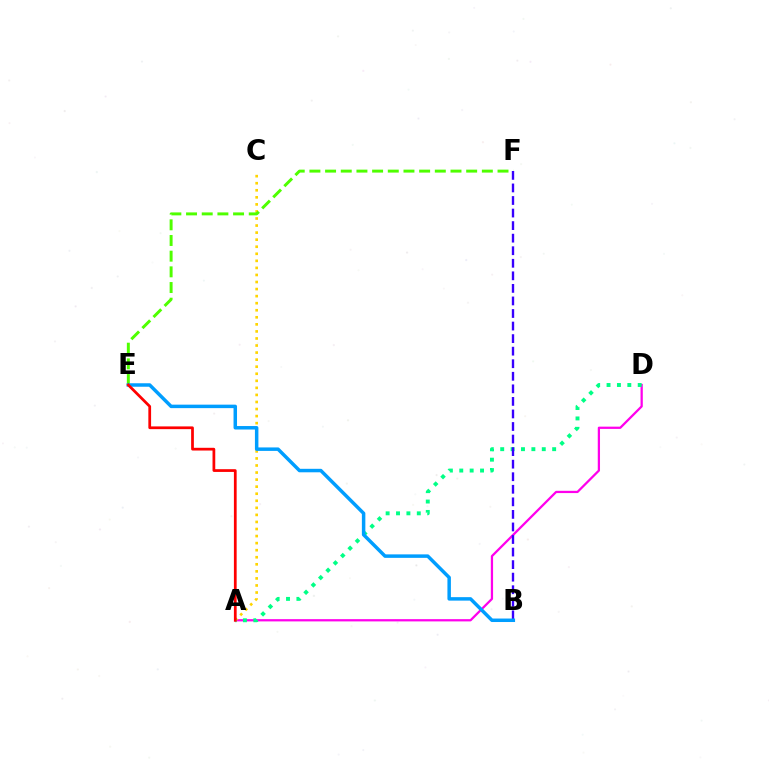{('A', 'D'): [{'color': '#ff00ed', 'line_style': 'solid', 'thickness': 1.62}, {'color': '#00ff86', 'line_style': 'dotted', 'thickness': 2.82}], ('A', 'C'): [{'color': '#ffd500', 'line_style': 'dotted', 'thickness': 1.92}], ('E', 'F'): [{'color': '#4fff00', 'line_style': 'dashed', 'thickness': 2.13}], ('B', 'F'): [{'color': '#3700ff', 'line_style': 'dashed', 'thickness': 1.71}], ('B', 'E'): [{'color': '#009eff', 'line_style': 'solid', 'thickness': 2.51}], ('A', 'E'): [{'color': '#ff0000', 'line_style': 'solid', 'thickness': 1.97}]}